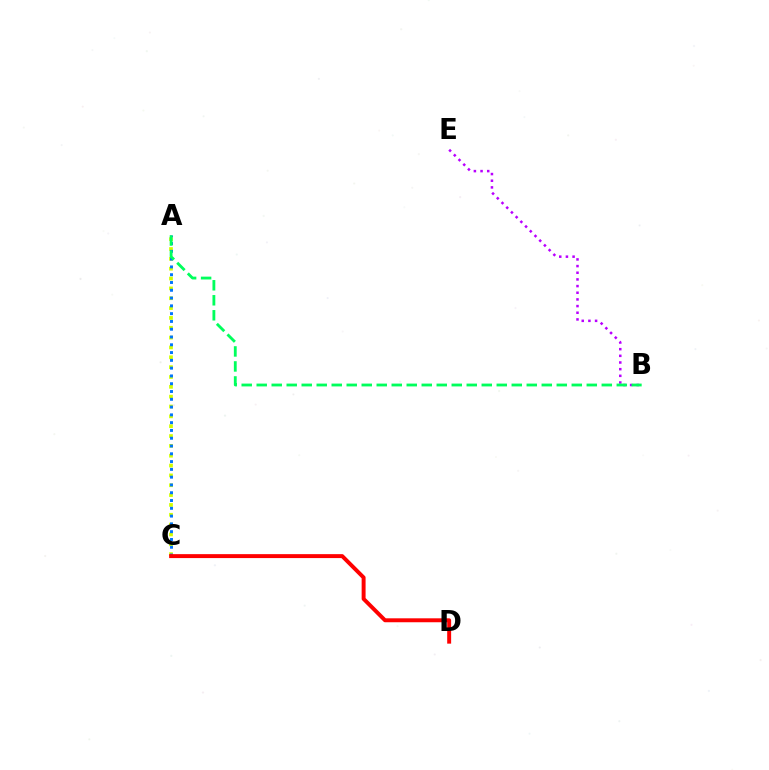{('A', 'C'): [{'color': '#d1ff00', 'line_style': 'dotted', 'thickness': 2.67}, {'color': '#0074ff', 'line_style': 'dotted', 'thickness': 2.12}], ('C', 'D'): [{'color': '#ff0000', 'line_style': 'solid', 'thickness': 2.84}], ('B', 'E'): [{'color': '#b900ff', 'line_style': 'dotted', 'thickness': 1.81}], ('A', 'B'): [{'color': '#00ff5c', 'line_style': 'dashed', 'thickness': 2.04}]}